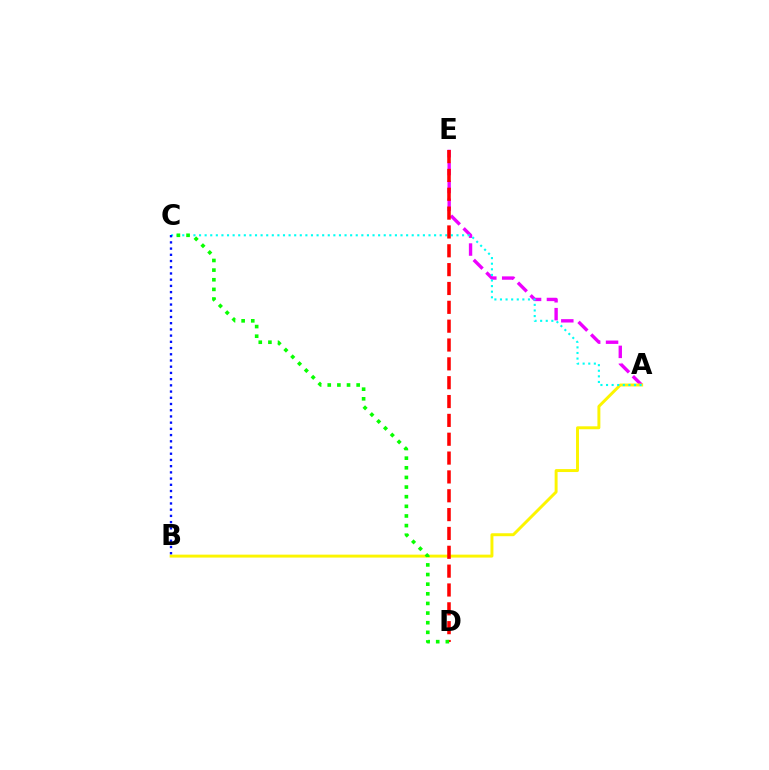{('A', 'E'): [{'color': '#ee00ff', 'line_style': 'dashed', 'thickness': 2.43}], ('A', 'B'): [{'color': '#fcf500', 'line_style': 'solid', 'thickness': 2.12}], ('A', 'C'): [{'color': '#00fff6', 'line_style': 'dotted', 'thickness': 1.52}], ('D', 'E'): [{'color': '#ff0000', 'line_style': 'dashed', 'thickness': 2.56}], ('C', 'D'): [{'color': '#08ff00', 'line_style': 'dotted', 'thickness': 2.62}], ('B', 'C'): [{'color': '#0010ff', 'line_style': 'dotted', 'thickness': 1.69}]}